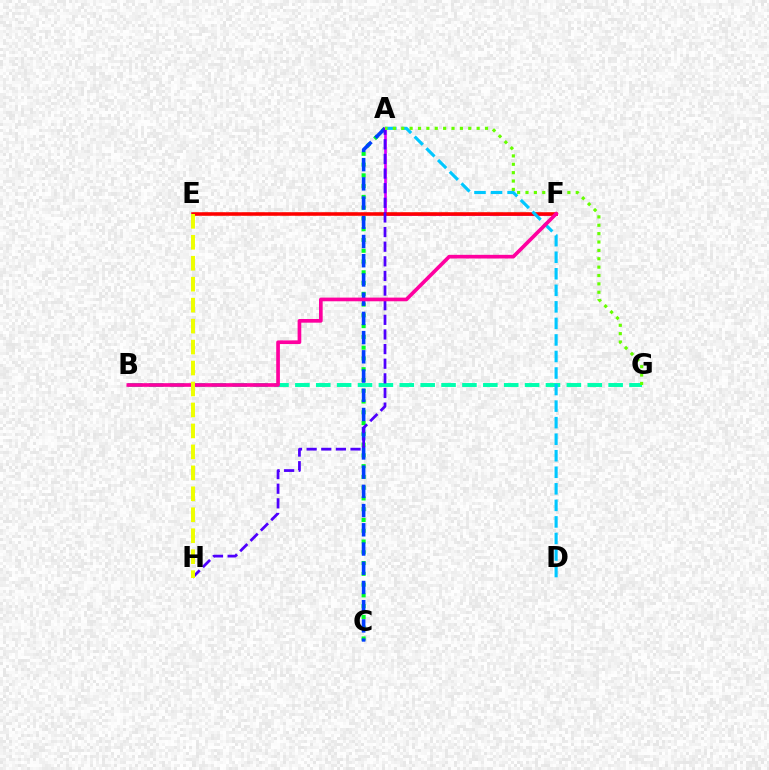{('A', 'C'): [{'color': '#00ff27', 'line_style': 'dotted', 'thickness': 2.93}, {'color': '#003fff', 'line_style': 'dashed', 'thickness': 2.61}], ('A', 'F'): [{'color': '#d600ff', 'line_style': 'solid', 'thickness': 1.94}], ('E', 'F'): [{'color': '#ff8800', 'line_style': 'dashed', 'thickness': 1.8}, {'color': '#ff0000', 'line_style': 'solid', 'thickness': 2.54}], ('B', 'G'): [{'color': '#00ffaf', 'line_style': 'dashed', 'thickness': 2.84}], ('A', 'H'): [{'color': '#4f00ff', 'line_style': 'dashed', 'thickness': 1.99}], ('A', 'D'): [{'color': '#00c7ff', 'line_style': 'dashed', 'thickness': 2.25}], ('A', 'G'): [{'color': '#66ff00', 'line_style': 'dotted', 'thickness': 2.28}], ('B', 'F'): [{'color': '#ff00a0', 'line_style': 'solid', 'thickness': 2.64}], ('E', 'H'): [{'color': '#eeff00', 'line_style': 'dashed', 'thickness': 2.85}]}